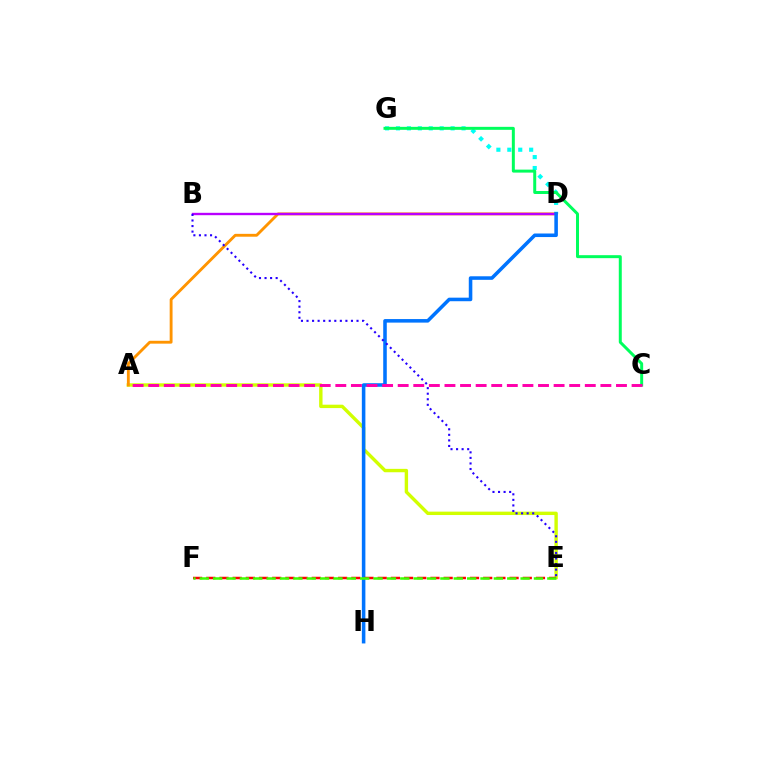{('A', 'E'): [{'color': '#d1ff00', 'line_style': 'solid', 'thickness': 2.44}], ('D', 'G'): [{'color': '#00fff6', 'line_style': 'dotted', 'thickness': 2.97}], ('A', 'D'): [{'color': '#ff9400', 'line_style': 'solid', 'thickness': 2.06}], ('B', 'D'): [{'color': '#b900ff', 'line_style': 'solid', 'thickness': 1.7}], ('C', 'G'): [{'color': '#00ff5c', 'line_style': 'solid', 'thickness': 2.15}], ('D', 'H'): [{'color': '#0074ff', 'line_style': 'solid', 'thickness': 2.56}], ('E', 'F'): [{'color': '#ff0000', 'line_style': 'dashed', 'thickness': 1.79}, {'color': '#3dff00', 'line_style': 'dashed', 'thickness': 1.82}], ('B', 'E'): [{'color': '#2500ff', 'line_style': 'dotted', 'thickness': 1.51}], ('A', 'C'): [{'color': '#ff00ac', 'line_style': 'dashed', 'thickness': 2.12}]}